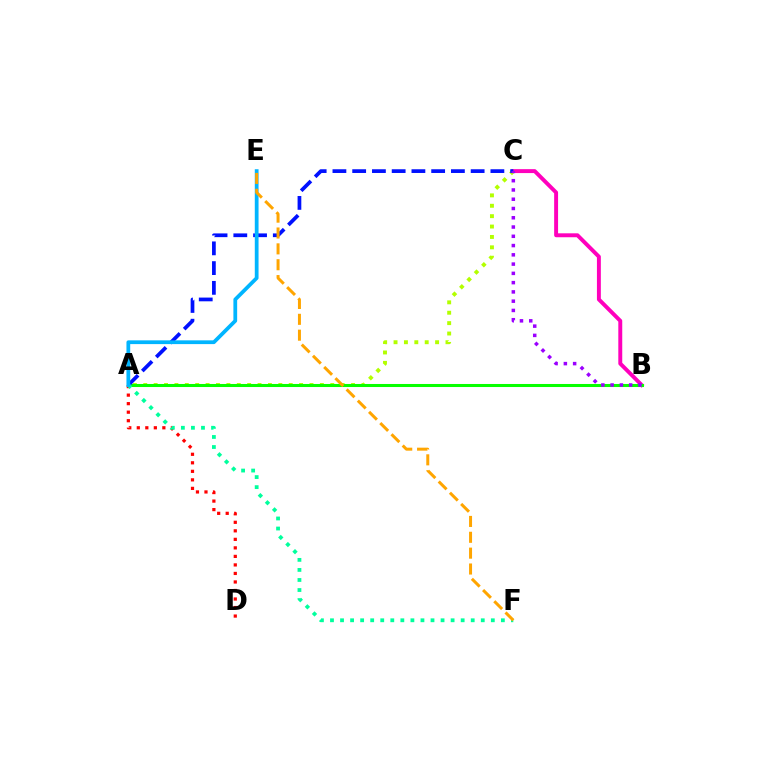{('B', 'C'): [{'color': '#ff00bd', 'line_style': 'solid', 'thickness': 2.83}, {'color': '#9b00ff', 'line_style': 'dotted', 'thickness': 2.52}], ('A', 'C'): [{'color': '#b3ff00', 'line_style': 'dotted', 'thickness': 2.82}, {'color': '#0010ff', 'line_style': 'dashed', 'thickness': 2.68}], ('A', 'B'): [{'color': '#08ff00', 'line_style': 'solid', 'thickness': 2.2}], ('A', 'D'): [{'color': '#ff0000', 'line_style': 'dotted', 'thickness': 2.32}], ('A', 'F'): [{'color': '#00ff9d', 'line_style': 'dotted', 'thickness': 2.73}], ('A', 'E'): [{'color': '#00b5ff', 'line_style': 'solid', 'thickness': 2.71}], ('E', 'F'): [{'color': '#ffa500', 'line_style': 'dashed', 'thickness': 2.15}]}